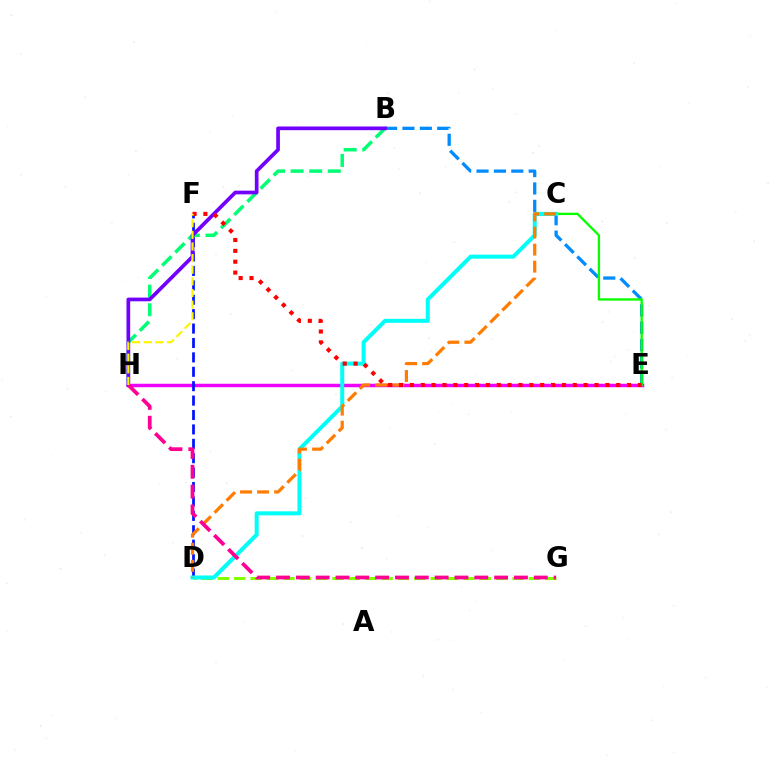{('B', 'E'): [{'color': '#008cff', 'line_style': 'dashed', 'thickness': 2.36}], ('E', 'H'): [{'color': '#ee00ff', 'line_style': 'solid', 'thickness': 2.5}], ('D', 'G'): [{'color': '#84ff00', 'line_style': 'dashed', 'thickness': 2.22}], ('D', 'F'): [{'color': '#0010ff', 'line_style': 'dashed', 'thickness': 1.96}], ('B', 'H'): [{'color': '#00ff74', 'line_style': 'dashed', 'thickness': 2.53}, {'color': '#7200ff', 'line_style': 'solid', 'thickness': 2.66}], ('C', 'E'): [{'color': '#08ff00', 'line_style': 'solid', 'thickness': 1.68}], ('C', 'D'): [{'color': '#00fff6', 'line_style': 'solid', 'thickness': 2.89}, {'color': '#ff7c00', 'line_style': 'dashed', 'thickness': 2.32}], ('E', 'F'): [{'color': '#ff0000', 'line_style': 'dotted', 'thickness': 2.95}], ('G', 'H'): [{'color': '#ff0094', 'line_style': 'dashed', 'thickness': 2.69}], ('F', 'H'): [{'color': '#fcf500', 'line_style': 'dashed', 'thickness': 1.58}]}